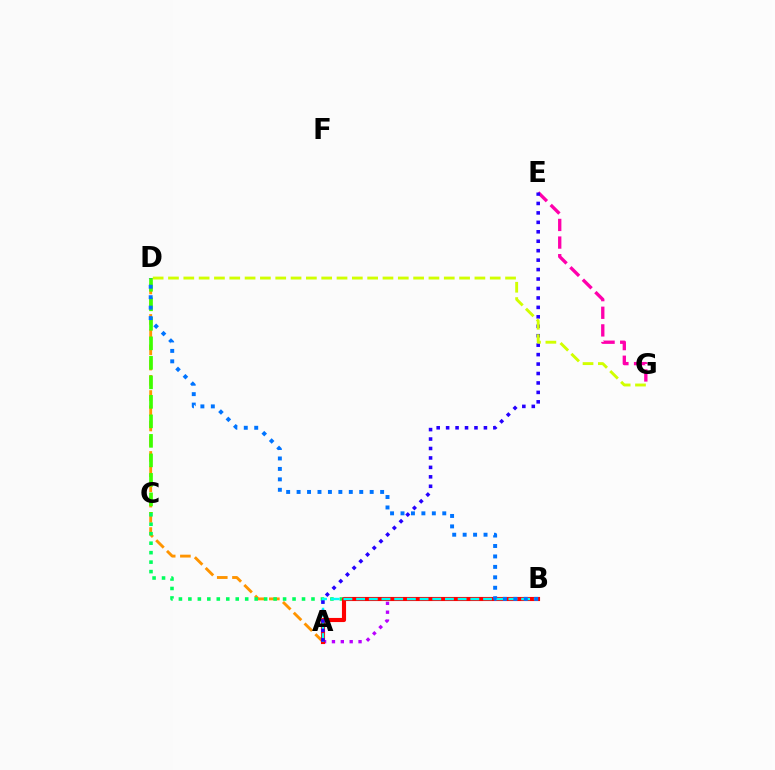{('A', 'D'): [{'color': '#ff9400', 'line_style': 'dashed', 'thickness': 2.07}], ('A', 'B'): [{'color': '#b900ff', 'line_style': 'dotted', 'thickness': 2.41}, {'color': '#ff0000', 'line_style': 'solid', 'thickness': 2.96}, {'color': '#00fff6', 'line_style': 'dashed', 'thickness': 1.72}], ('B', 'C'): [{'color': '#00ff5c', 'line_style': 'dotted', 'thickness': 2.57}], ('C', 'D'): [{'color': '#3dff00', 'line_style': 'dashed', 'thickness': 2.65}], ('E', 'G'): [{'color': '#ff00ac', 'line_style': 'dashed', 'thickness': 2.39}], ('A', 'E'): [{'color': '#2500ff', 'line_style': 'dotted', 'thickness': 2.57}], ('D', 'G'): [{'color': '#d1ff00', 'line_style': 'dashed', 'thickness': 2.08}], ('B', 'D'): [{'color': '#0074ff', 'line_style': 'dotted', 'thickness': 2.84}]}